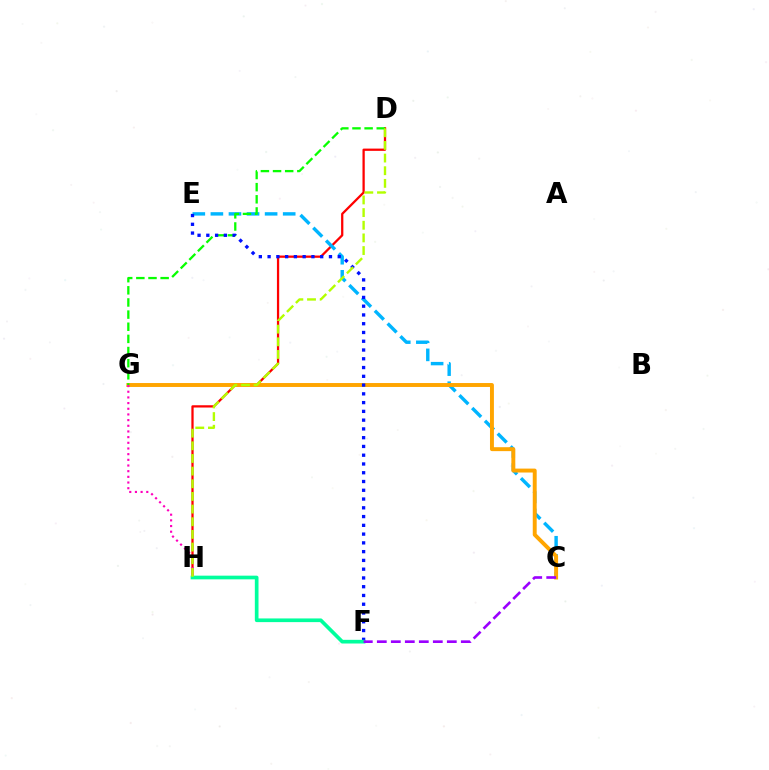{('D', 'H'): [{'color': '#ff0000', 'line_style': 'solid', 'thickness': 1.63}, {'color': '#b3ff00', 'line_style': 'dashed', 'thickness': 1.72}], ('C', 'E'): [{'color': '#00b5ff', 'line_style': 'dashed', 'thickness': 2.46}], ('C', 'G'): [{'color': '#ffa500', 'line_style': 'solid', 'thickness': 2.83}], ('G', 'H'): [{'color': '#ff00bd', 'line_style': 'dotted', 'thickness': 1.54}], ('D', 'G'): [{'color': '#08ff00', 'line_style': 'dashed', 'thickness': 1.65}], ('E', 'F'): [{'color': '#0010ff', 'line_style': 'dotted', 'thickness': 2.38}], ('F', 'H'): [{'color': '#00ff9d', 'line_style': 'solid', 'thickness': 2.65}], ('C', 'F'): [{'color': '#9b00ff', 'line_style': 'dashed', 'thickness': 1.9}]}